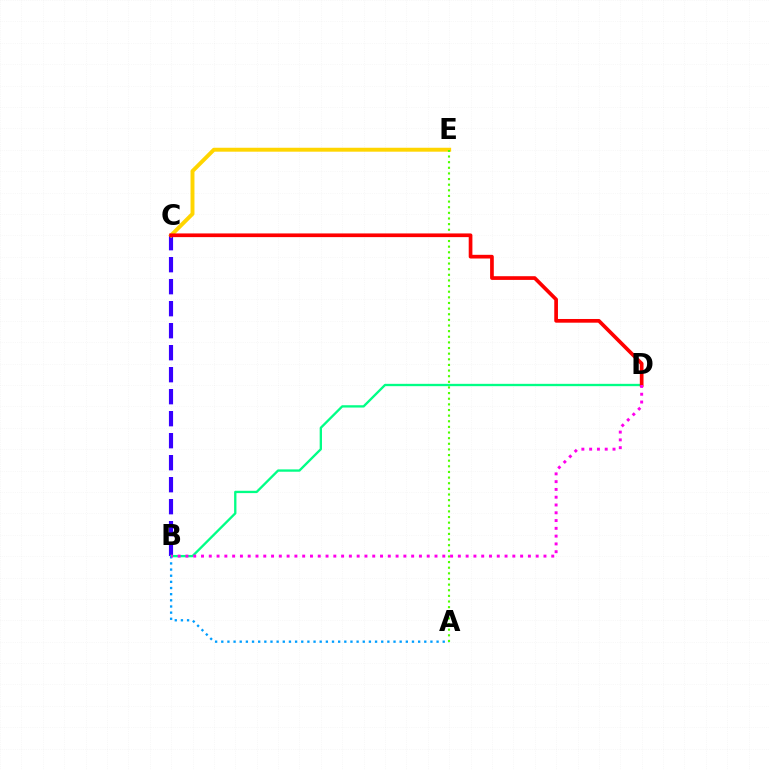{('B', 'C'): [{'color': '#3700ff', 'line_style': 'dashed', 'thickness': 2.99}], ('B', 'D'): [{'color': '#00ff86', 'line_style': 'solid', 'thickness': 1.68}, {'color': '#ff00ed', 'line_style': 'dotted', 'thickness': 2.11}], ('C', 'E'): [{'color': '#ffd500', 'line_style': 'solid', 'thickness': 2.83}], ('A', 'B'): [{'color': '#009eff', 'line_style': 'dotted', 'thickness': 1.67}], ('A', 'E'): [{'color': '#4fff00', 'line_style': 'dotted', 'thickness': 1.53}], ('C', 'D'): [{'color': '#ff0000', 'line_style': 'solid', 'thickness': 2.66}]}